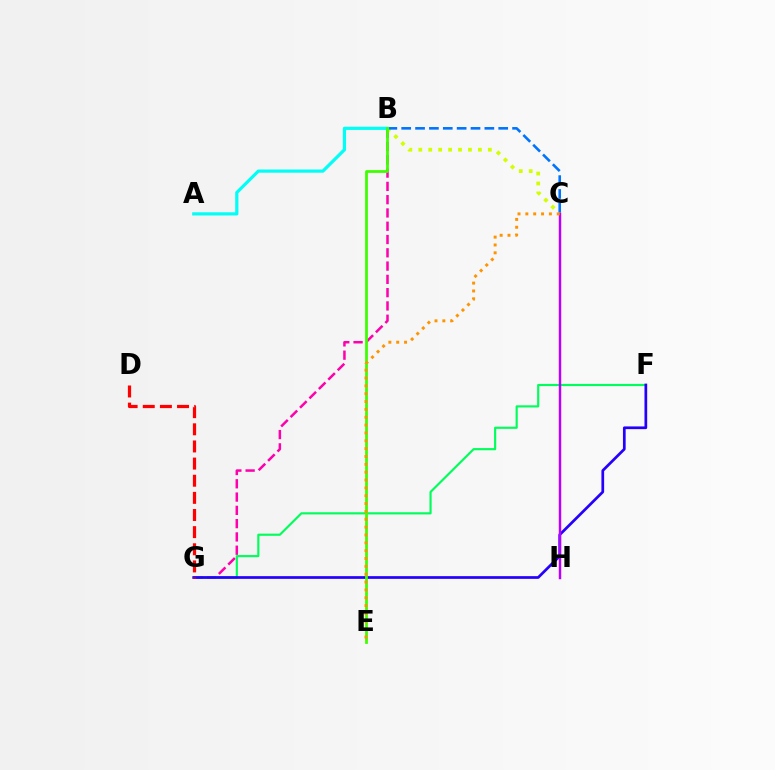{('B', 'G'): [{'color': '#ff00ac', 'line_style': 'dashed', 'thickness': 1.8}], ('B', 'C'): [{'color': '#d1ff00', 'line_style': 'dotted', 'thickness': 2.7}, {'color': '#0074ff', 'line_style': 'dashed', 'thickness': 1.88}], ('A', 'B'): [{'color': '#00fff6', 'line_style': 'solid', 'thickness': 2.29}], ('F', 'G'): [{'color': '#00ff5c', 'line_style': 'solid', 'thickness': 1.55}, {'color': '#2500ff', 'line_style': 'solid', 'thickness': 1.96}], ('D', 'G'): [{'color': '#ff0000', 'line_style': 'dashed', 'thickness': 2.33}], ('B', 'E'): [{'color': '#3dff00', 'line_style': 'solid', 'thickness': 1.98}], ('C', 'H'): [{'color': '#b900ff', 'line_style': 'solid', 'thickness': 1.77}], ('C', 'E'): [{'color': '#ff9400', 'line_style': 'dotted', 'thickness': 2.13}]}